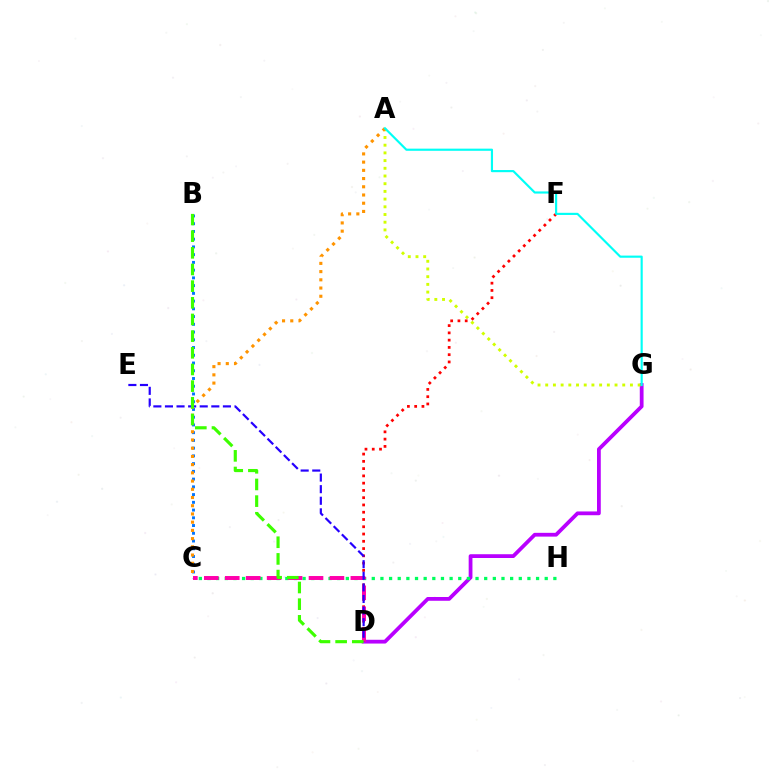{('D', 'G'): [{'color': '#b900ff', 'line_style': 'solid', 'thickness': 2.72}], ('C', 'H'): [{'color': '#00ff5c', 'line_style': 'dotted', 'thickness': 2.35}], ('A', 'G'): [{'color': '#d1ff00', 'line_style': 'dotted', 'thickness': 2.09}, {'color': '#00fff6', 'line_style': 'solid', 'thickness': 1.55}], ('D', 'F'): [{'color': '#ff0000', 'line_style': 'dotted', 'thickness': 1.97}], ('B', 'C'): [{'color': '#0074ff', 'line_style': 'dotted', 'thickness': 2.1}], ('A', 'C'): [{'color': '#ff9400', 'line_style': 'dotted', 'thickness': 2.23}], ('C', 'D'): [{'color': '#ff00ac', 'line_style': 'dashed', 'thickness': 2.84}], ('D', 'E'): [{'color': '#2500ff', 'line_style': 'dashed', 'thickness': 1.57}], ('B', 'D'): [{'color': '#3dff00', 'line_style': 'dashed', 'thickness': 2.26}]}